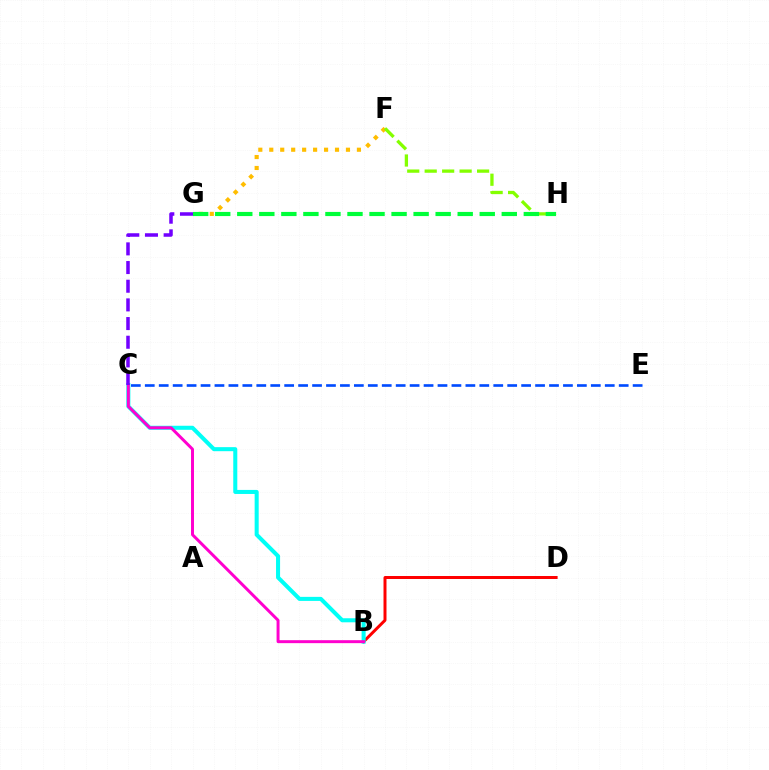{('B', 'D'): [{'color': '#ff0000', 'line_style': 'solid', 'thickness': 2.15}], ('F', 'G'): [{'color': '#ffbd00', 'line_style': 'dotted', 'thickness': 2.98}], ('B', 'C'): [{'color': '#00fff6', 'line_style': 'solid', 'thickness': 2.91}, {'color': '#ff00cf', 'line_style': 'solid', 'thickness': 2.14}], ('F', 'H'): [{'color': '#84ff00', 'line_style': 'dashed', 'thickness': 2.37}], ('C', 'G'): [{'color': '#7200ff', 'line_style': 'dashed', 'thickness': 2.54}], ('C', 'E'): [{'color': '#004bff', 'line_style': 'dashed', 'thickness': 1.89}], ('G', 'H'): [{'color': '#00ff39', 'line_style': 'dashed', 'thickness': 2.99}]}